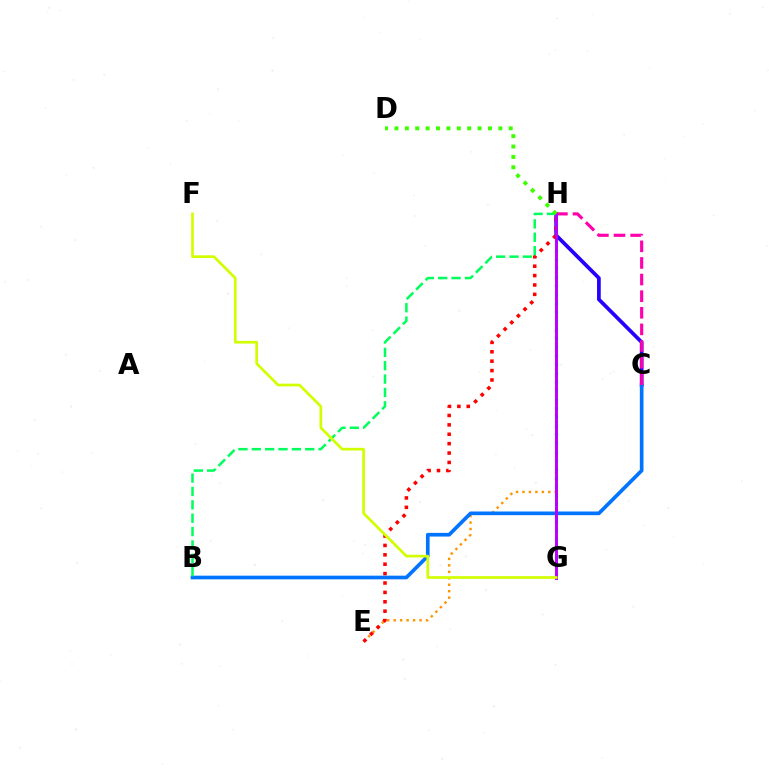{('E', 'H'): [{'color': '#ff9400', 'line_style': 'dotted', 'thickness': 1.75}, {'color': '#ff0000', 'line_style': 'dotted', 'thickness': 2.55}], ('C', 'H'): [{'color': '#2500ff', 'line_style': 'solid', 'thickness': 2.68}, {'color': '#ff00ac', 'line_style': 'dashed', 'thickness': 2.26}], ('G', 'H'): [{'color': '#00fff6', 'line_style': 'dotted', 'thickness': 2.37}, {'color': '#b900ff', 'line_style': 'solid', 'thickness': 2.13}], ('B', 'C'): [{'color': '#0074ff', 'line_style': 'solid', 'thickness': 2.64}], ('B', 'H'): [{'color': '#00ff5c', 'line_style': 'dashed', 'thickness': 1.82}], ('D', 'H'): [{'color': '#3dff00', 'line_style': 'dotted', 'thickness': 2.82}], ('F', 'G'): [{'color': '#d1ff00', 'line_style': 'solid', 'thickness': 1.95}]}